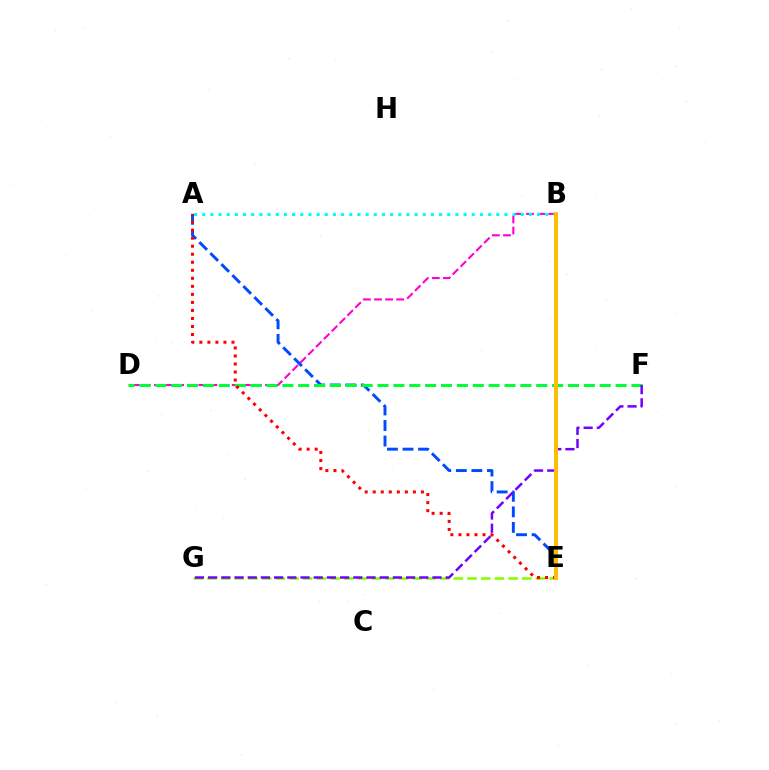{('B', 'D'): [{'color': '#ff00cf', 'line_style': 'dashed', 'thickness': 1.51}], ('E', 'G'): [{'color': '#84ff00', 'line_style': 'dashed', 'thickness': 1.86}], ('A', 'B'): [{'color': '#00fff6', 'line_style': 'dotted', 'thickness': 2.22}], ('A', 'E'): [{'color': '#004bff', 'line_style': 'dashed', 'thickness': 2.11}, {'color': '#ff0000', 'line_style': 'dotted', 'thickness': 2.18}], ('D', 'F'): [{'color': '#00ff39', 'line_style': 'dashed', 'thickness': 2.16}], ('F', 'G'): [{'color': '#7200ff', 'line_style': 'dashed', 'thickness': 1.79}], ('B', 'E'): [{'color': '#ffbd00', 'line_style': 'solid', 'thickness': 2.84}]}